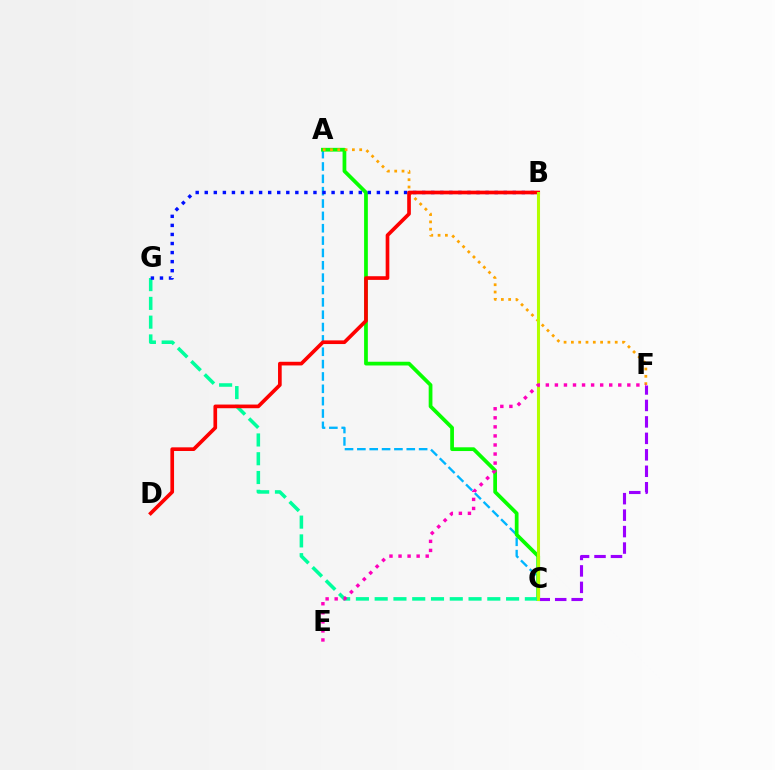{('A', 'C'): [{'color': '#00b5ff', 'line_style': 'dashed', 'thickness': 1.68}, {'color': '#08ff00', 'line_style': 'solid', 'thickness': 2.69}], ('C', 'G'): [{'color': '#00ff9d', 'line_style': 'dashed', 'thickness': 2.55}], ('A', 'F'): [{'color': '#ffa500', 'line_style': 'dotted', 'thickness': 1.99}], ('B', 'G'): [{'color': '#0010ff', 'line_style': 'dotted', 'thickness': 2.46}], ('B', 'D'): [{'color': '#ff0000', 'line_style': 'solid', 'thickness': 2.64}], ('C', 'F'): [{'color': '#9b00ff', 'line_style': 'dashed', 'thickness': 2.24}], ('B', 'C'): [{'color': '#b3ff00', 'line_style': 'solid', 'thickness': 2.21}], ('E', 'F'): [{'color': '#ff00bd', 'line_style': 'dotted', 'thickness': 2.46}]}